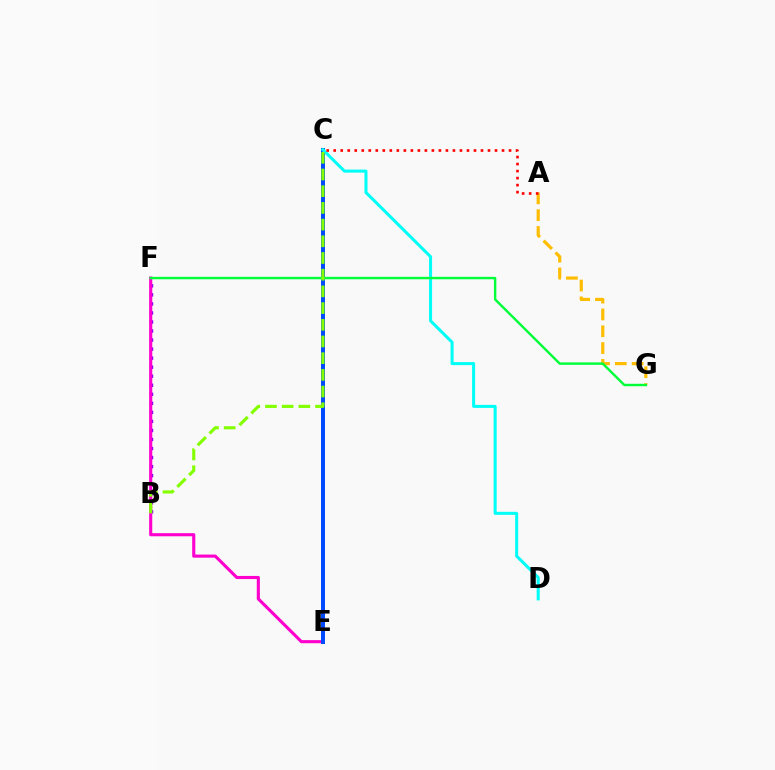{('B', 'F'): [{'color': '#7200ff', 'line_style': 'dotted', 'thickness': 2.46}], ('E', 'F'): [{'color': '#ff00cf', 'line_style': 'solid', 'thickness': 2.24}], ('C', 'E'): [{'color': '#004bff', 'line_style': 'solid', 'thickness': 2.88}], ('A', 'G'): [{'color': '#ffbd00', 'line_style': 'dashed', 'thickness': 2.28}], ('C', 'D'): [{'color': '#00fff6', 'line_style': 'solid', 'thickness': 2.18}], ('A', 'C'): [{'color': '#ff0000', 'line_style': 'dotted', 'thickness': 1.91}], ('F', 'G'): [{'color': '#00ff39', 'line_style': 'solid', 'thickness': 1.74}], ('B', 'C'): [{'color': '#84ff00', 'line_style': 'dashed', 'thickness': 2.27}]}